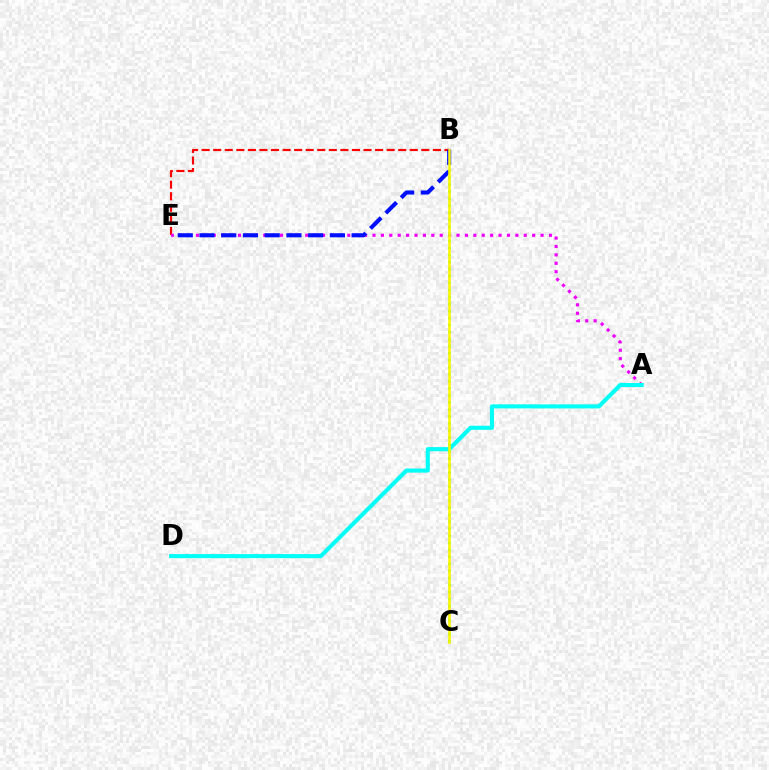{('B', 'E'): [{'color': '#ff0000', 'line_style': 'dashed', 'thickness': 1.57}, {'color': '#0010ff', 'line_style': 'dashed', 'thickness': 2.95}], ('A', 'E'): [{'color': '#ee00ff', 'line_style': 'dotted', 'thickness': 2.28}], ('A', 'D'): [{'color': '#00fff6', 'line_style': 'solid', 'thickness': 2.95}], ('B', 'C'): [{'color': '#08ff00', 'line_style': 'dotted', 'thickness': 1.91}, {'color': '#fcf500', 'line_style': 'solid', 'thickness': 1.82}]}